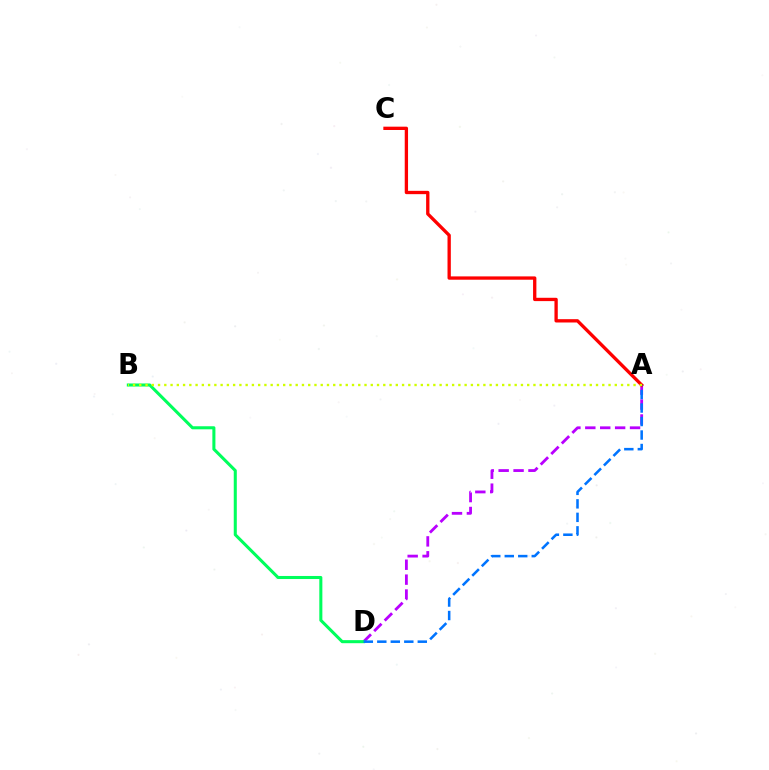{('A', 'D'): [{'color': '#b900ff', 'line_style': 'dashed', 'thickness': 2.03}, {'color': '#0074ff', 'line_style': 'dashed', 'thickness': 1.83}], ('B', 'D'): [{'color': '#00ff5c', 'line_style': 'solid', 'thickness': 2.2}], ('A', 'C'): [{'color': '#ff0000', 'line_style': 'solid', 'thickness': 2.39}], ('A', 'B'): [{'color': '#d1ff00', 'line_style': 'dotted', 'thickness': 1.7}]}